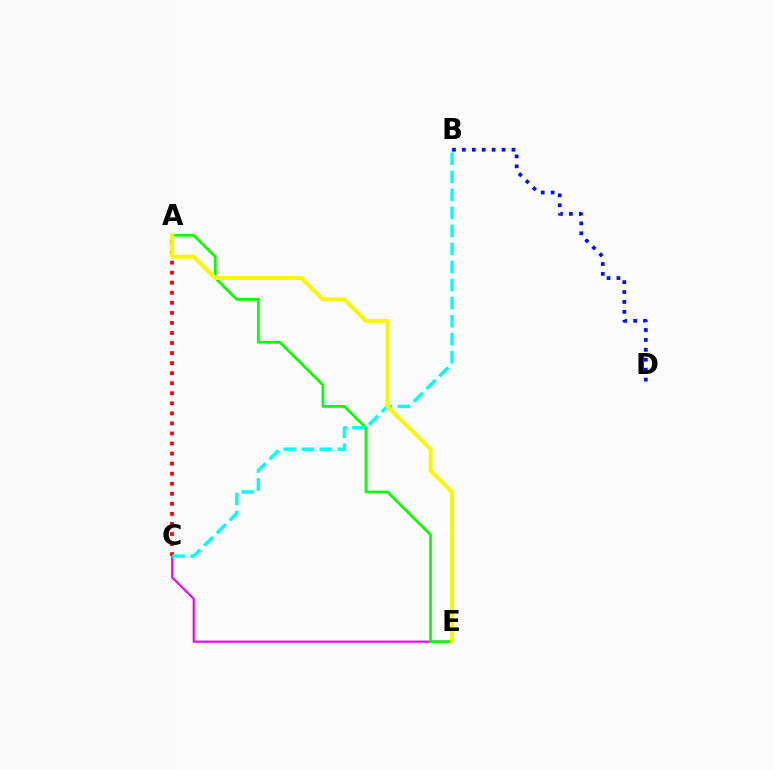{('C', 'E'): [{'color': '#ee00ff', 'line_style': 'solid', 'thickness': 1.55}], ('A', 'C'): [{'color': '#ff0000', 'line_style': 'dotted', 'thickness': 2.73}], ('A', 'E'): [{'color': '#08ff00', 'line_style': 'solid', 'thickness': 1.96}, {'color': '#fcf500', 'line_style': 'solid', 'thickness': 2.85}], ('B', 'C'): [{'color': '#00fff6', 'line_style': 'dashed', 'thickness': 2.45}], ('B', 'D'): [{'color': '#0010ff', 'line_style': 'dotted', 'thickness': 2.69}]}